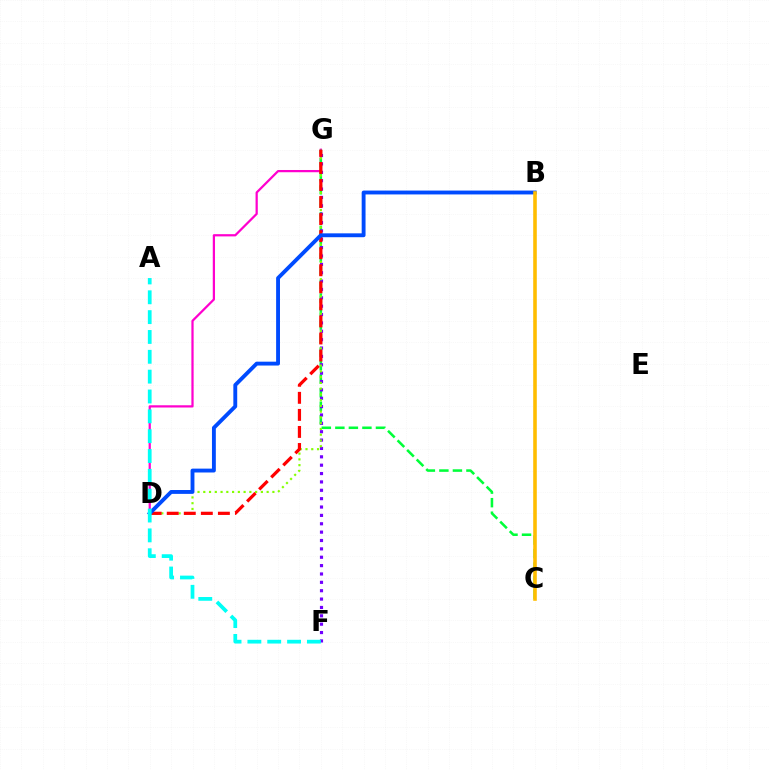{('D', 'G'): [{'color': '#ff00cf', 'line_style': 'solid', 'thickness': 1.61}, {'color': '#84ff00', 'line_style': 'dotted', 'thickness': 1.56}, {'color': '#ff0000', 'line_style': 'dashed', 'thickness': 2.32}], ('C', 'G'): [{'color': '#00ff39', 'line_style': 'dashed', 'thickness': 1.84}], ('F', 'G'): [{'color': '#7200ff', 'line_style': 'dotted', 'thickness': 2.27}], ('B', 'D'): [{'color': '#004bff', 'line_style': 'solid', 'thickness': 2.78}], ('A', 'F'): [{'color': '#00fff6', 'line_style': 'dashed', 'thickness': 2.7}], ('B', 'C'): [{'color': '#ffbd00', 'line_style': 'solid', 'thickness': 2.58}]}